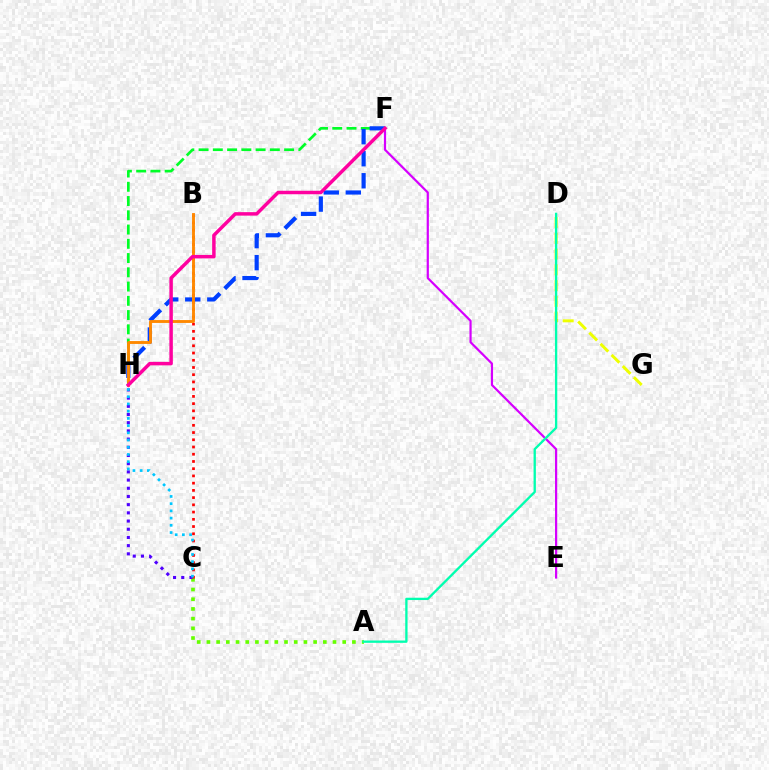{('F', 'H'): [{'color': '#00ff27', 'line_style': 'dashed', 'thickness': 1.94}, {'color': '#003fff', 'line_style': 'dashed', 'thickness': 2.99}, {'color': '#ff00a0', 'line_style': 'solid', 'thickness': 2.5}], ('D', 'G'): [{'color': '#eeff00', 'line_style': 'dashed', 'thickness': 2.14}], ('E', 'F'): [{'color': '#d600ff', 'line_style': 'solid', 'thickness': 1.59}], ('A', 'C'): [{'color': '#66ff00', 'line_style': 'dotted', 'thickness': 2.64}], ('B', 'C'): [{'color': '#ff0000', 'line_style': 'dotted', 'thickness': 1.96}], ('A', 'D'): [{'color': '#00ffaf', 'line_style': 'solid', 'thickness': 1.67}], ('B', 'H'): [{'color': '#ff8800', 'line_style': 'solid', 'thickness': 2.07}], ('C', 'H'): [{'color': '#4f00ff', 'line_style': 'dotted', 'thickness': 2.23}, {'color': '#00c7ff', 'line_style': 'dotted', 'thickness': 1.96}]}